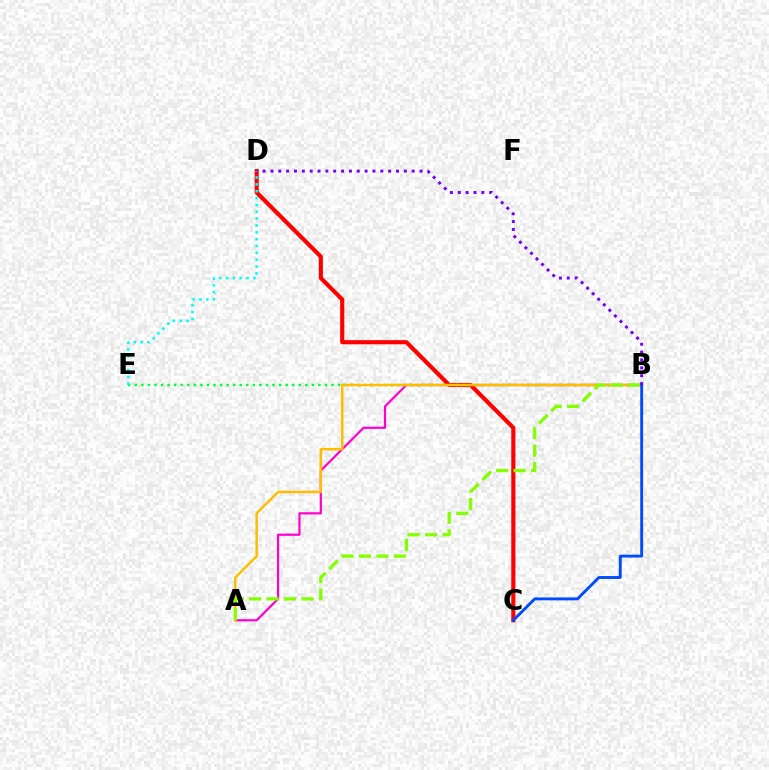{('C', 'D'): [{'color': '#ff0000', 'line_style': 'solid', 'thickness': 2.98}], ('A', 'B'): [{'color': '#ff00cf', 'line_style': 'solid', 'thickness': 1.59}, {'color': '#ffbd00', 'line_style': 'solid', 'thickness': 1.78}, {'color': '#84ff00', 'line_style': 'dashed', 'thickness': 2.38}], ('B', 'E'): [{'color': '#00ff39', 'line_style': 'dotted', 'thickness': 1.78}], ('D', 'E'): [{'color': '#00fff6', 'line_style': 'dotted', 'thickness': 1.86}], ('B', 'C'): [{'color': '#004bff', 'line_style': 'solid', 'thickness': 2.08}], ('B', 'D'): [{'color': '#7200ff', 'line_style': 'dotted', 'thickness': 2.13}]}